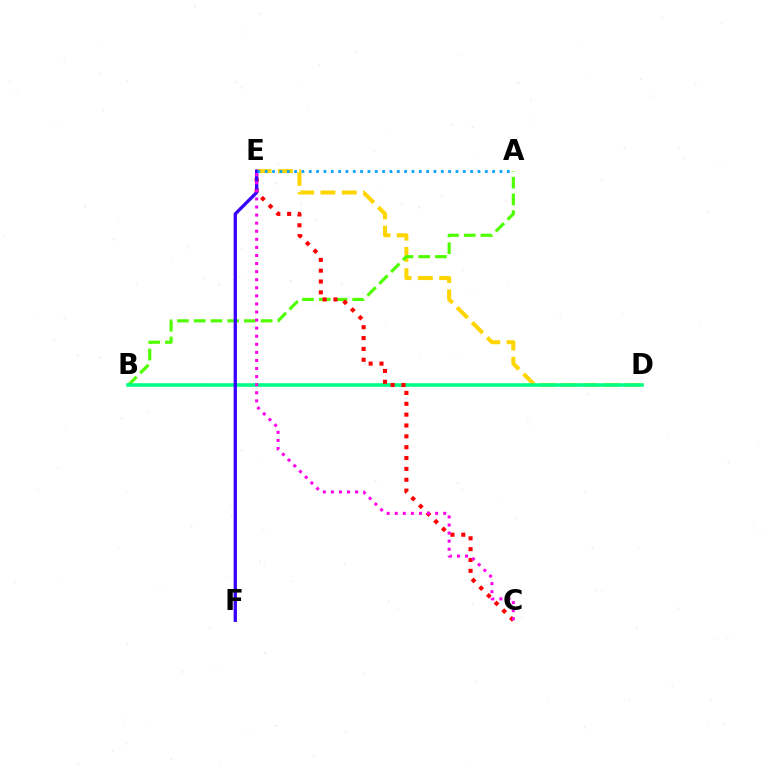{('D', 'E'): [{'color': '#ffd500', 'line_style': 'dashed', 'thickness': 2.89}], ('A', 'B'): [{'color': '#4fff00', 'line_style': 'dashed', 'thickness': 2.27}], ('B', 'D'): [{'color': '#00ff86', 'line_style': 'solid', 'thickness': 2.6}], ('C', 'E'): [{'color': '#ff0000', 'line_style': 'dotted', 'thickness': 2.95}, {'color': '#ff00ed', 'line_style': 'dotted', 'thickness': 2.19}], ('E', 'F'): [{'color': '#3700ff', 'line_style': 'solid', 'thickness': 2.38}], ('A', 'E'): [{'color': '#009eff', 'line_style': 'dotted', 'thickness': 1.99}]}